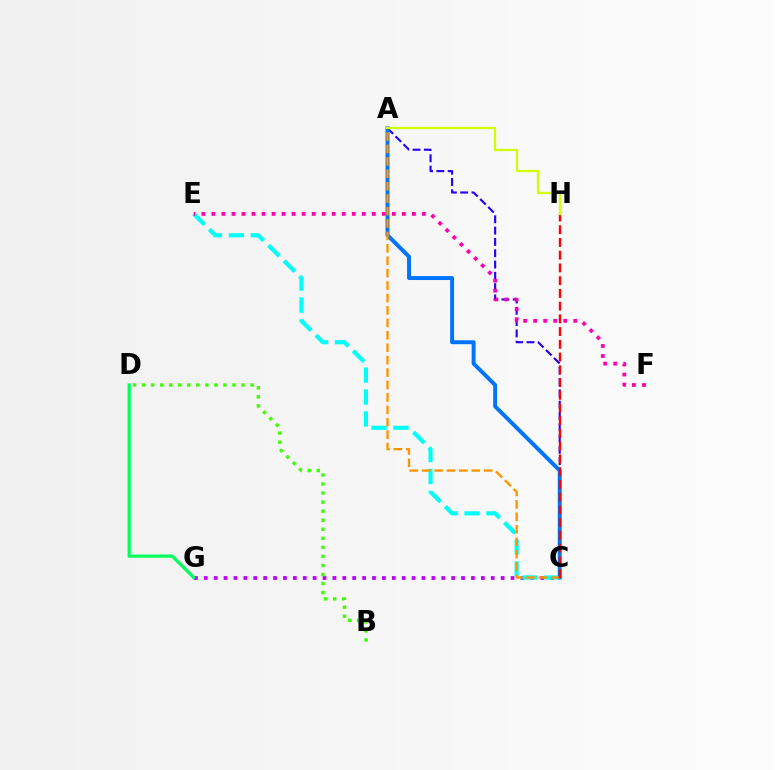{('C', 'G'): [{'color': '#b900ff', 'line_style': 'dotted', 'thickness': 2.69}], ('D', 'G'): [{'color': '#00ff5c', 'line_style': 'solid', 'thickness': 2.33}], ('C', 'E'): [{'color': '#00fff6', 'line_style': 'dashed', 'thickness': 2.98}], ('B', 'D'): [{'color': '#3dff00', 'line_style': 'dotted', 'thickness': 2.46}], ('A', 'C'): [{'color': '#2500ff', 'line_style': 'dashed', 'thickness': 1.54}, {'color': '#0074ff', 'line_style': 'solid', 'thickness': 2.84}, {'color': '#ff9400', 'line_style': 'dashed', 'thickness': 1.69}], ('E', 'F'): [{'color': '#ff00ac', 'line_style': 'dotted', 'thickness': 2.72}], ('C', 'H'): [{'color': '#ff0000', 'line_style': 'dashed', 'thickness': 1.73}], ('A', 'H'): [{'color': '#d1ff00', 'line_style': 'solid', 'thickness': 1.63}]}